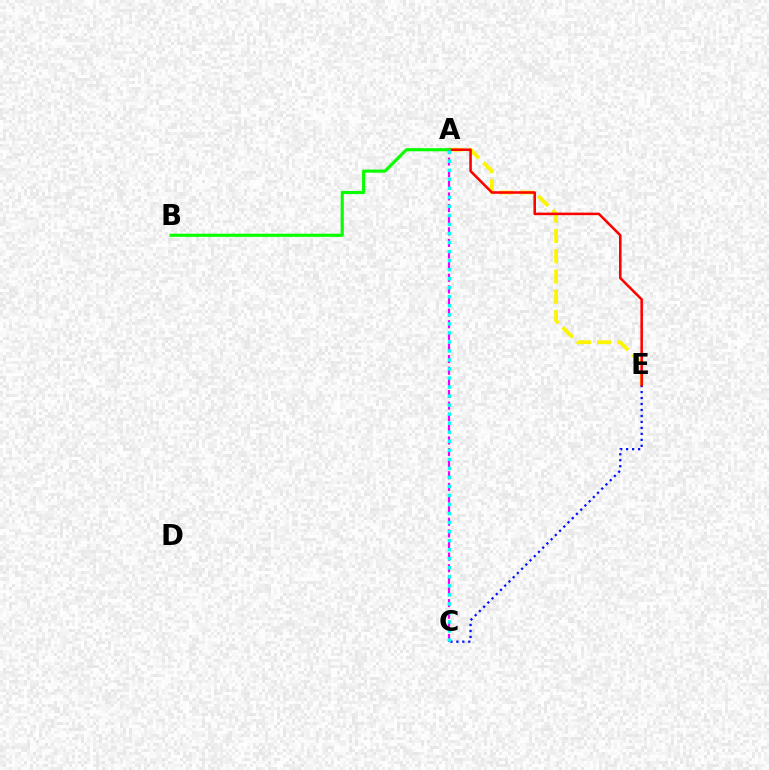{('C', 'E'): [{'color': '#0010ff', 'line_style': 'dotted', 'thickness': 1.62}], ('A', 'E'): [{'color': '#fcf500', 'line_style': 'dashed', 'thickness': 2.75}, {'color': '#ff0000', 'line_style': 'solid', 'thickness': 1.84}], ('A', 'B'): [{'color': '#08ff00', 'line_style': 'solid', 'thickness': 2.25}], ('A', 'C'): [{'color': '#ee00ff', 'line_style': 'dashed', 'thickness': 1.58}, {'color': '#00fff6', 'line_style': 'dotted', 'thickness': 2.45}]}